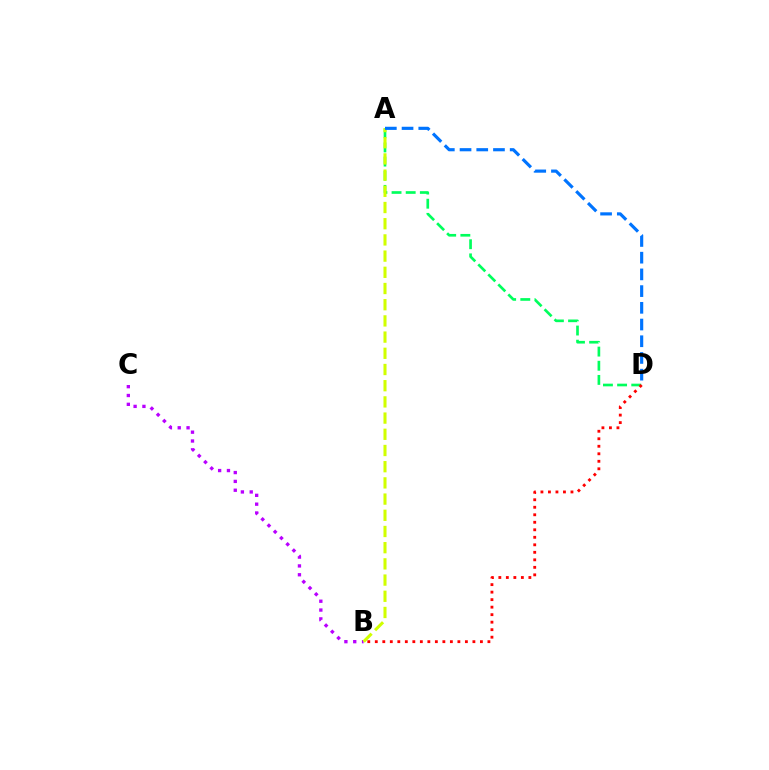{('A', 'D'): [{'color': '#00ff5c', 'line_style': 'dashed', 'thickness': 1.92}, {'color': '#0074ff', 'line_style': 'dashed', 'thickness': 2.27}], ('B', 'D'): [{'color': '#ff0000', 'line_style': 'dotted', 'thickness': 2.04}], ('B', 'C'): [{'color': '#b900ff', 'line_style': 'dotted', 'thickness': 2.4}], ('A', 'B'): [{'color': '#d1ff00', 'line_style': 'dashed', 'thickness': 2.2}]}